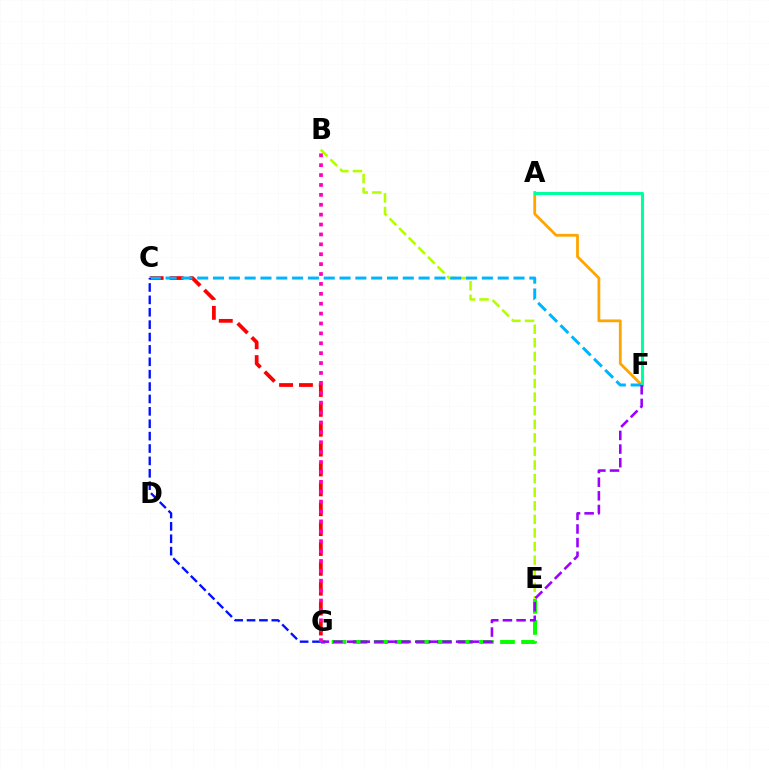{('C', 'G'): [{'color': '#ff0000', 'line_style': 'dashed', 'thickness': 2.7}, {'color': '#0010ff', 'line_style': 'dashed', 'thickness': 1.68}], ('B', 'E'): [{'color': '#b3ff00', 'line_style': 'dashed', 'thickness': 1.85}], ('A', 'F'): [{'color': '#ffa500', 'line_style': 'solid', 'thickness': 2.0}, {'color': '#00ff9d', 'line_style': 'solid', 'thickness': 2.23}], ('C', 'F'): [{'color': '#00b5ff', 'line_style': 'dashed', 'thickness': 2.15}], ('E', 'G'): [{'color': '#08ff00', 'line_style': 'dashed', 'thickness': 2.86}], ('F', 'G'): [{'color': '#9b00ff', 'line_style': 'dashed', 'thickness': 1.85}], ('B', 'G'): [{'color': '#ff00bd', 'line_style': 'dotted', 'thickness': 2.69}]}